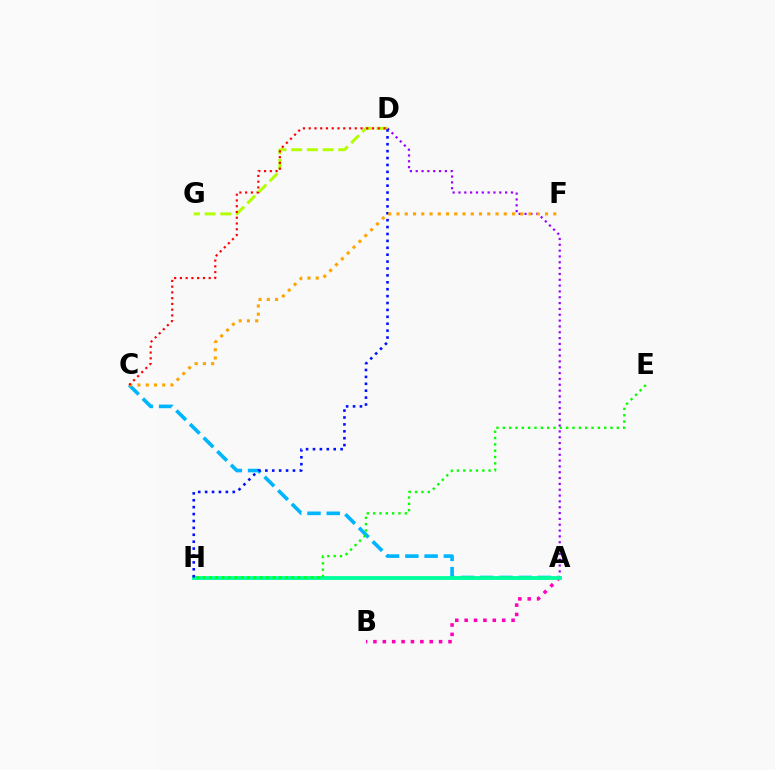{('A', 'C'): [{'color': '#00b5ff', 'line_style': 'dashed', 'thickness': 2.62}], ('A', 'D'): [{'color': '#9b00ff', 'line_style': 'dotted', 'thickness': 1.58}], ('A', 'B'): [{'color': '#ff00bd', 'line_style': 'dotted', 'thickness': 2.55}], ('A', 'H'): [{'color': '#00ff9d', 'line_style': 'solid', 'thickness': 2.74}], ('D', 'G'): [{'color': '#b3ff00', 'line_style': 'dashed', 'thickness': 2.13}], ('D', 'H'): [{'color': '#0010ff', 'line_style': 'dotted', 'thickness': 1.88}], ('C', 'F'): [{'color': '#ffa500', 'line_style': 'dotted', 'thickness': 2.24}], ('C', 'D'): [{'color': '#ff0000', 'line_style': 'dotted', 'thickness': 1.56}], ('E', 'H'): [{'color': '#08ff00', 'line_style': 'dotted', 'thickness': 1.72}]}